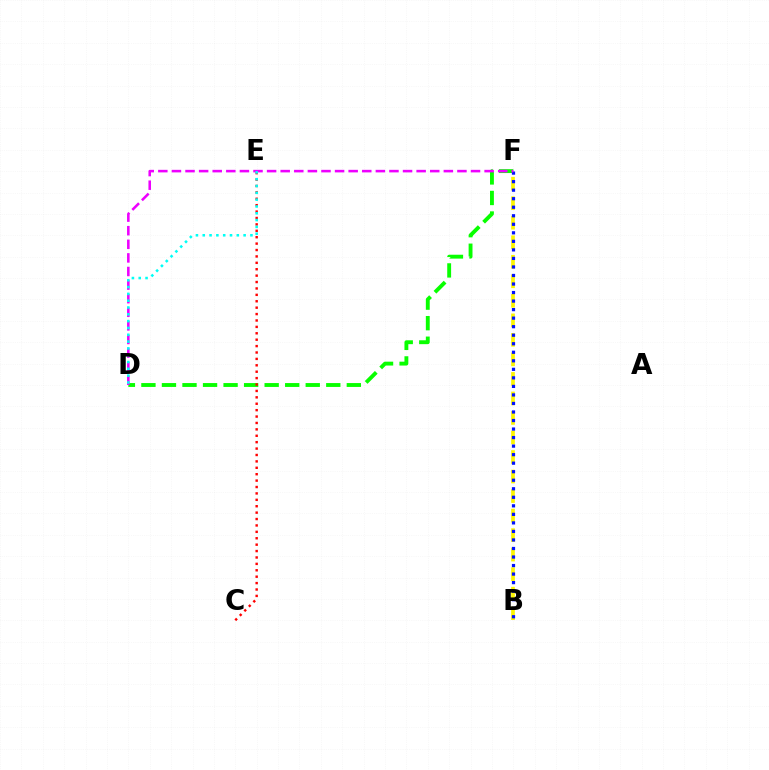{('B', 'F'): [{'color': '#fcf500', 'line_style': 'dashed', 'thickness': 2.65}, {'color': '#0010ff', 'line_style': 'dotted', 'thickness': 2.32}], ('D', 'F'): [{'color': '#08ff00', 'line_style': 'dashed', 'thickness': 2.79}, {'color': '#ee00ff', 'line_style': 'dashed', 'thickness': 1.85}], ('C', 'E'): [{'color': '#ff0000', 'line_style': 'dotted', 'thickness': 1.74}], ('D', 'E'): [{'color': '#00fff6', 'line_style': 'dotted', 'thickness': 1.85}]}